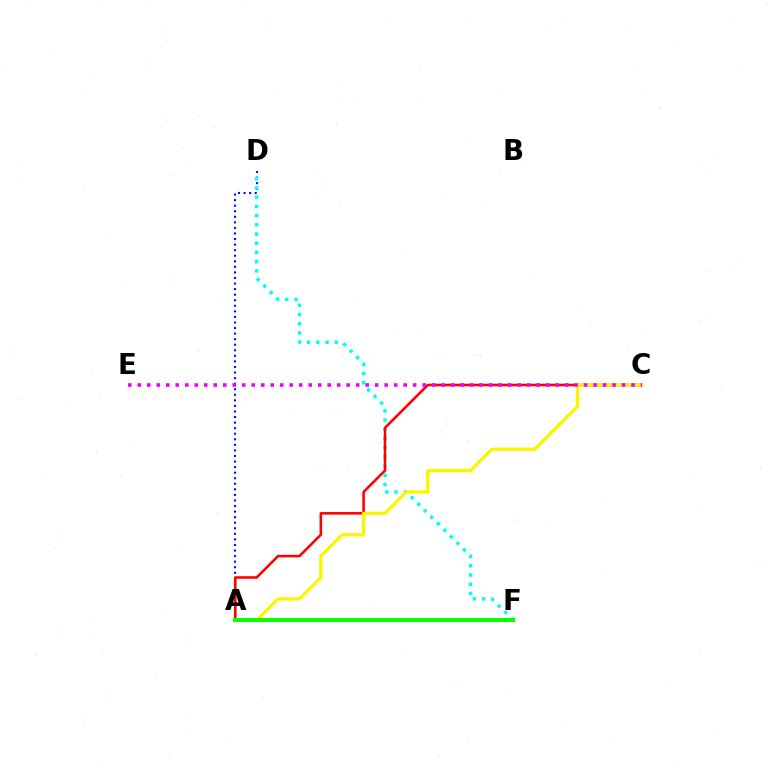{('A', 'D'): [{'color': '#0010ff', 'line_style': 'dotted', 'thickness': 1.51}], ('D', 'F'): [{'color': '#00fff6', 'line_style': 'dotted', 'thickness': 2.51}], ('A', 'C'): [{'color': '#ff0000', 'line_style': 'solid', 'thickness': 1.85}, {'color': '#fcf500', 'line_style': 'solid', 'thickness': 2.37}], ('A', 'F'): [{'color': '#08ff00', 'line_style': 'solid', 'thickness': 2.91}], ('C', 'E'): [{'color': '#ee00ff', 'line_style': 'dotted', 'thickness': 2.58}]}